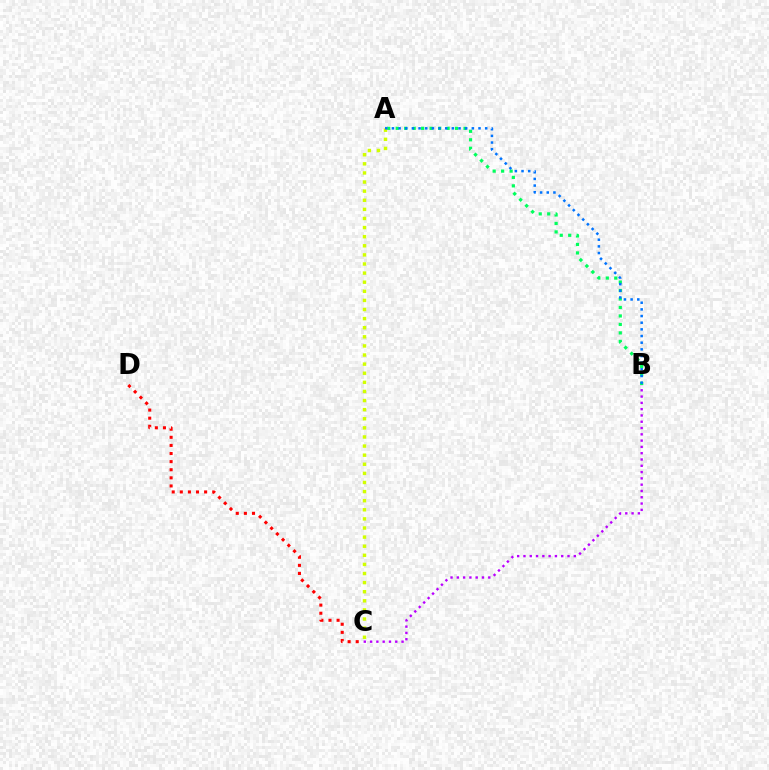{('A', 'B'): [{'color': '#00ff5c', 'line_style': 'dotted', 'thickness': 2.3}, {'color': '#0074ff', 'line_style': 'dotted', 'thickness': 1.81}], ('C', 'D'): [{'color': '#ff0000', 'line_style': 'dotted', 'thickness': 2.2}], ('B', 'C'): [{'color': '#b900ff', 'line_style': 'dotted', 'thickness': 1.71}], ('A', 'C'): [{'color': '#d1ff00', 'line_style': 'dotted', 'thickness': 2.47}]}